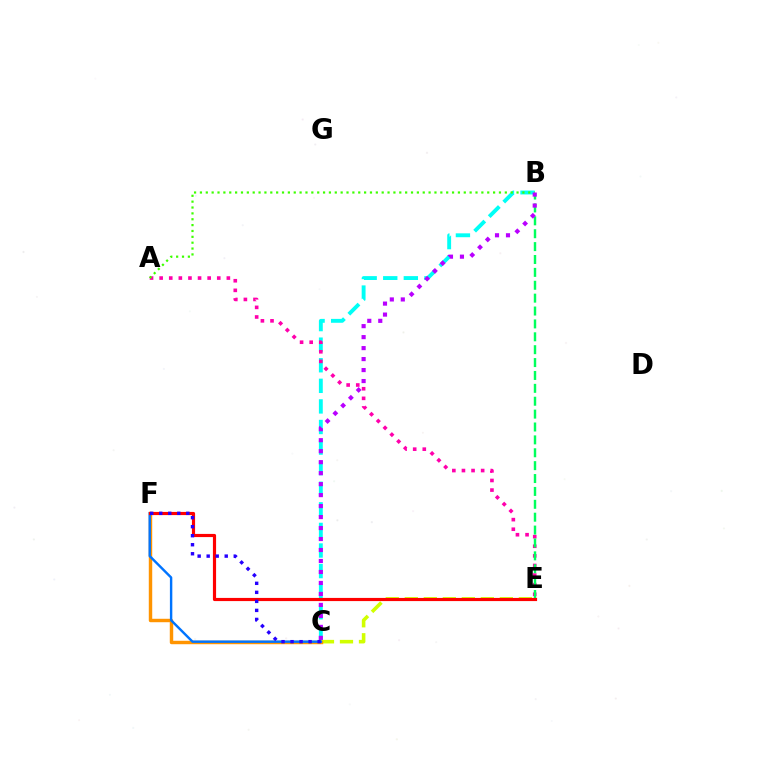{('C', 'E'): [{'color': '#d1ff00', 'line_style': 'dashed', 'thickness': 2.58}], ('B', 'C'): [{'color': '#00fff6', 'line_style': 'dashed', 'thickness': 2.8}, {'color': '#b900ff', 'line_style': 'dotted', 'thickness': 2.98}], ('C', 'F'): [{'color': '#ff9400', 'line_style': 'solid', 'thickness': 2.47}, {'color': '#0074ff', 'line_style': 'solid', 'thickness': 1.74}, {'color': '#2500ff', 'line_style': 'dotted', 'thickness': 2.45}], ('A', 'E'): [{'color': '#ff00ac', 'line_style': 'dotted', 'thickness': 2.61}], ('B', 'E'): [{'color': '#00ff5c', 'line_style': 'dashed', 'thickness': 1.75}], ('E', 'F'): [{'color': '#ff0000', 'line_style': 'solid', 'thickness': 2.28}], ('A', 'B'): [{'color': '#3dff00', 'line_style': 'dotted', 'thickness': 1.59}]}